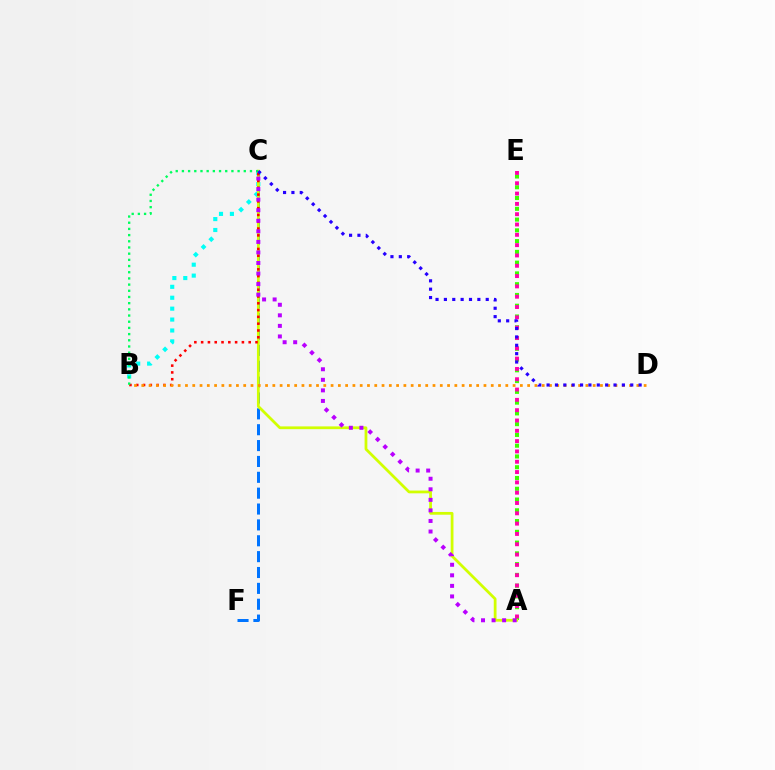{('B', 'C'): [{'color': '#00fff6', 'line_style': 'dotted', 'thickness': 2.97}, {'color': '#ff0000', 'line_style': 'dotted', 'thickness': 1.85}, {'color': '#00ff5c', 'line_style': 'dotted', 'thickness': 1.68}], ('A', 'E'): [{'color': '#3dff00', 'line_style': 'dotted', 'thickness': 2.93}, {'color': '#ff00ac', 'line_style': 'dotted', 'thickness': 2.8}], ('C', 'F'): [{'color': '#0074ff', 'line_style': 'dashed', 'thickness': 2.16}], ('A', 'C'): [{'color': '#d1ff00', 'line_style': 'solid', 'thickness': 1.99}, {'color': '#b900ff', 'line_style': 'dotted', 'thickness': 2.87}], ('B', 'D'): [{'color': '#ff9400', 'line_style': 'dotted', 'thickness': 1.98}], ('C', 'D'): [{'color': '#2500ff', 'line_style': 'dotted', 'thickness': 2.27}]}